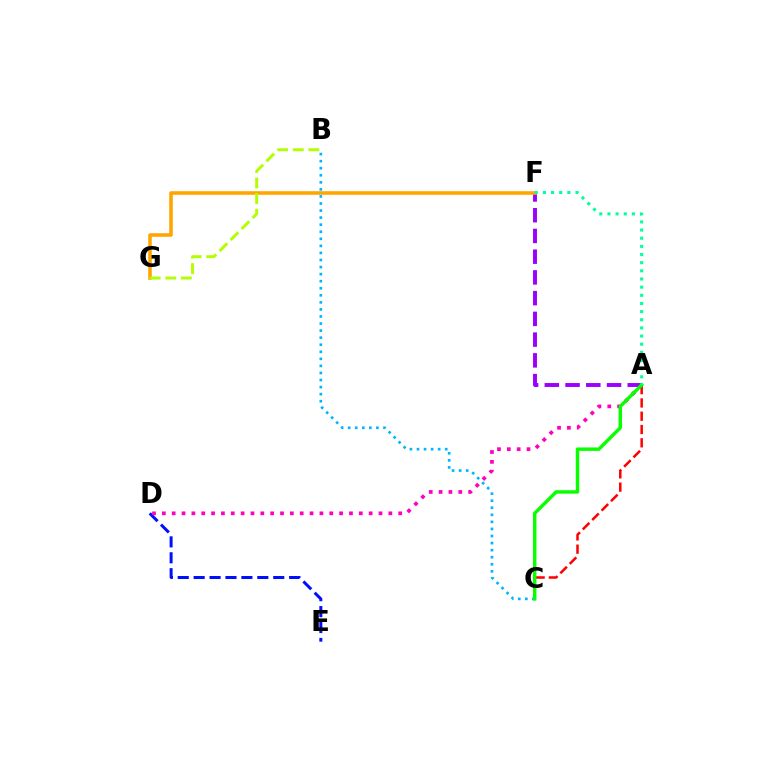{('A', 'F'): [{'color': '#9b00ff', 'line_style': 'dashed', 'thickness': 2.82}, {'color': '#00ff9d', 'line_style': 'dotted', 'thickness': 2.22}], ('D', 'E'): [{'color': '#0010ff', 'line_style': 'dashed', 'thickness': 2.16}], ('A', 'D'): [{'color': '#ff00bd', 'line_style': 'dotted', 'thickness': 2.68}], ('B', 'C'): [{'color': '#00b5ff', 'line_style': 'dotted', 'thickness': 1.92}], ('F', 'G'): [{'color': '#ffa500', 'line_style': 'solid', 'thickness': 2.58}], ('A', 'C'): [{'color': '#ff0000', 'line_style': 'dashed', 'thickness': 1.81}, {'color': '#08ff00', 'line_style': 'solid', 'thickness': 2.47}], ('B', 'G'): [{'color': '#b3ff00', 'line_style': 'dashed', 'thickness': 2.12}]}